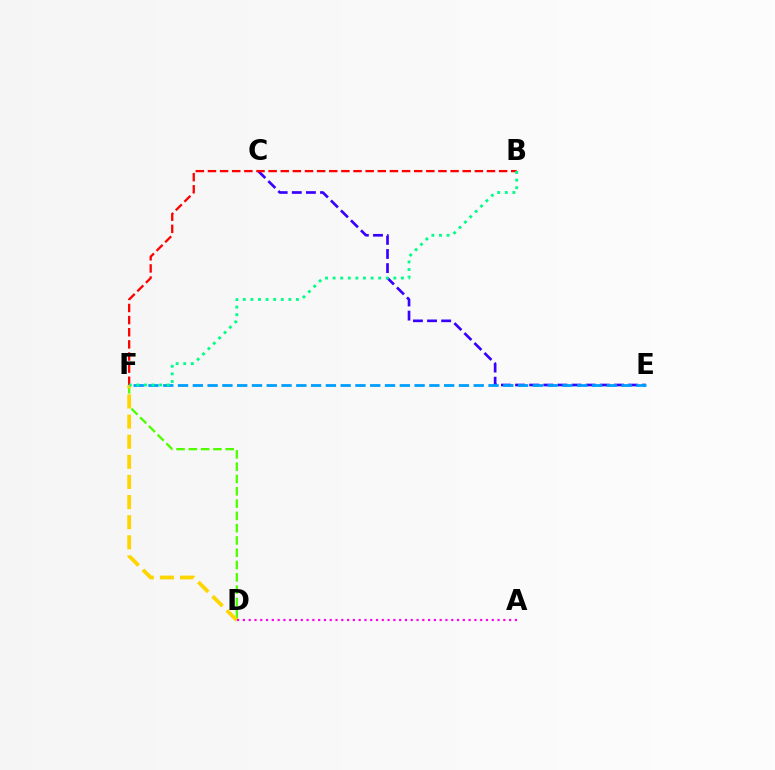{('C', 'E'): [{'color': '#3700ff', 'line_style': 'dashed', 'thickness': 1.92}], ('B', 'F'): [{'color': '#ff0000', 'line_style': 'dashed', 'thickness': 1.65}, {'color': '#00ff86', 'line_style': 'dotted', 'thickness': 2.06}], ('D', 'F'): [{'color': '#4fff00', 'line_style': 'dashed', 'thickness': 1.67}, {'color': '#ffd500', 'line_style': 'dashed', 'thickness': 2.73}], ('E', 'F'): [{'color': '#009eff', 'line_style': 'dashed', 'thickness': 2.01}], ('A', 'D'): [{'color': '#ff00ed', 'line_style': 'dotted', 'thickness': 1.57}]}